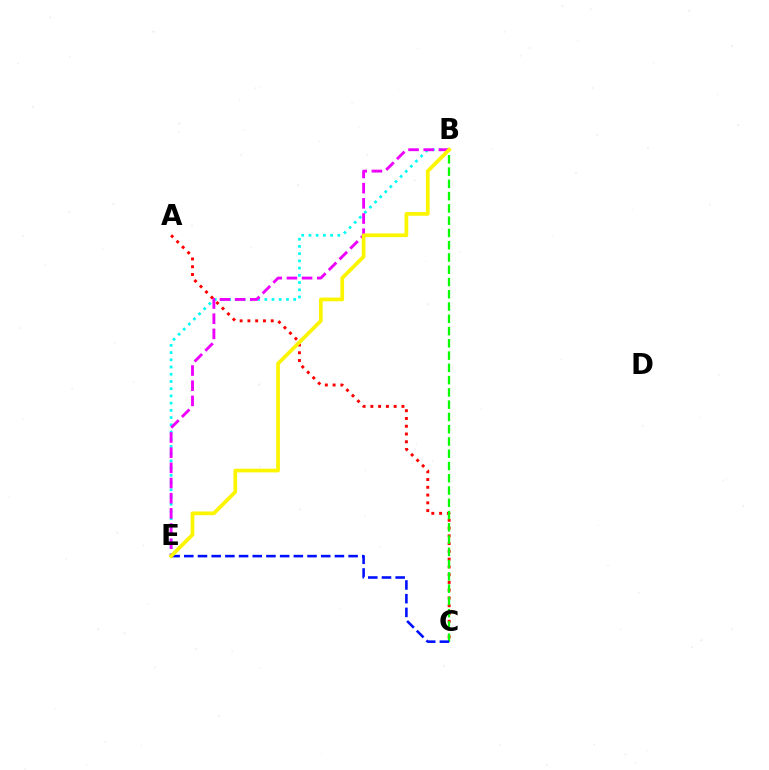{('B', 'E'): [{'color': '#00fff6', 'line_style': 'dotted', 'thickness': 1.96}, {'color': '#ee00ff', 'line_style': 'dashed', 'thickness': 2.06}, {'color': '#fcf500', 'line_style': 'solid', 'thickness': 2.68}], ('A', 'C'): [{'color': '#ff0000', 'line_style': 'dotted', 'thickness': 2.11}], ('B', 'C'): [{'color': '#08ff00', 'line_style': 'dashed', 'thickness': 1.67}], ('C', 'E'): [{'color': '#0010ff', 'line_style': 'dashed', 'thickness': 1.86}]}